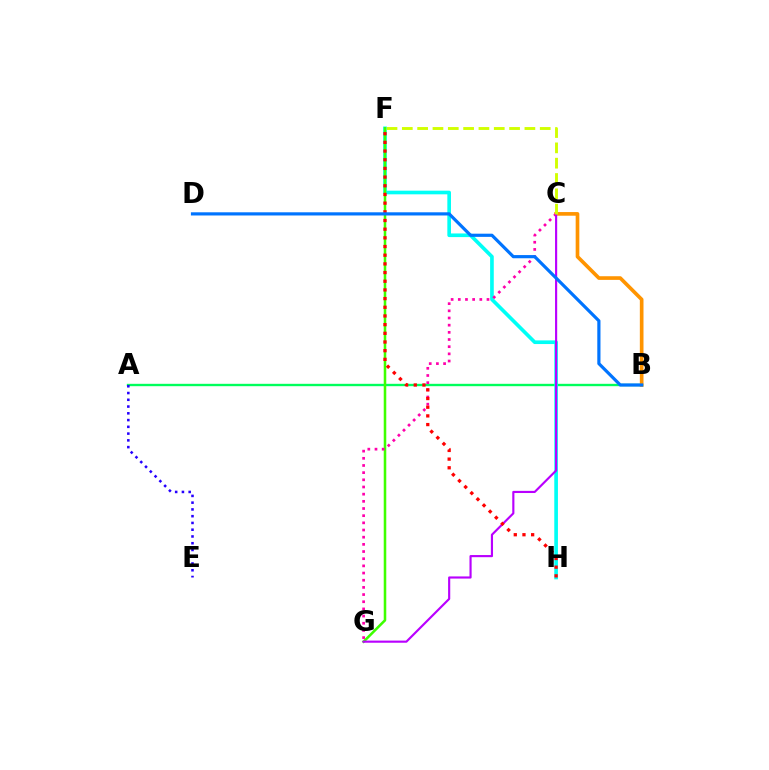{('A', 'B'): [{'color': '#00ff5c', 'line_style': 'solid', 'thickness': 1.7}], ('F', 'H'): [{'color': '#00fff6', 'line_style': 'solid', 'thickness': 2.63}, {'color': '#ff0000', 'line_style': 'dotted', 'thickness': 2.36}], ('B', 'C'): [{'color': '#ff9400', 'line_style': 'solid', 'thickness': 2.64}], ('F', 'G'): [{'color': '#3dff00', 'line_style': 'solid', 'thickness': 1.84}], ('C', 'G'): [{'color': '#ff00ac', 'line_style': 'dotted', 'thickness': 1.95}, {'color': '#b900ff', 'line_style': 'solid', 'thickness': 1.55}], ('C', 'F'): [{'color': '#d1ff00', 'line_style': 'dashed', 'thickness': 2.08}], ('A', 'E'): [{'color': '#2500ff', 'line_style': 'dotted', 'thickness': 1.84}], ('B', 'D'): [{'color': '#0074ff', 'line_style': 'solid', 'thickness': 2.29}]}